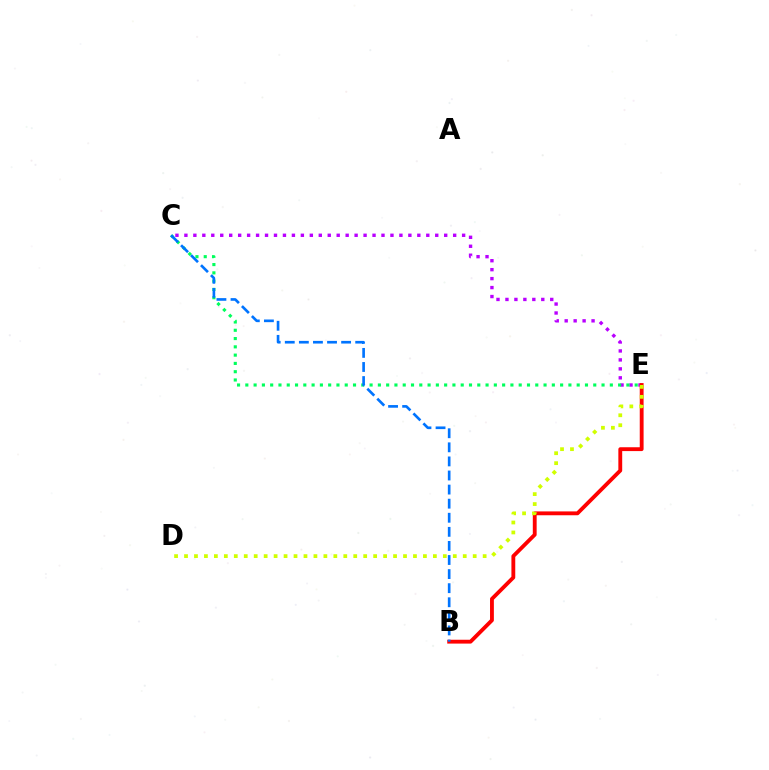{('C', 'E'): [{'color': '#b900ff', 'line_style': 'dotted', 'thickness': 2.43}, {'color': '#00ff5c', 'line_style': 'dotted', 'thickness': 2.25}], ('B', 'E'): [{'color': '#ff0000', 'line_style': 'solid', 'thickness': 2.77}], ('D', 'E'): [{'color': '#d1ff00', 'line_style': 'dotted', 'thickness': 2.7}], ('B', 'C'): [{'color': '#0074ff', 'line_style': 'dashed', 'thickness': 1.91}]}